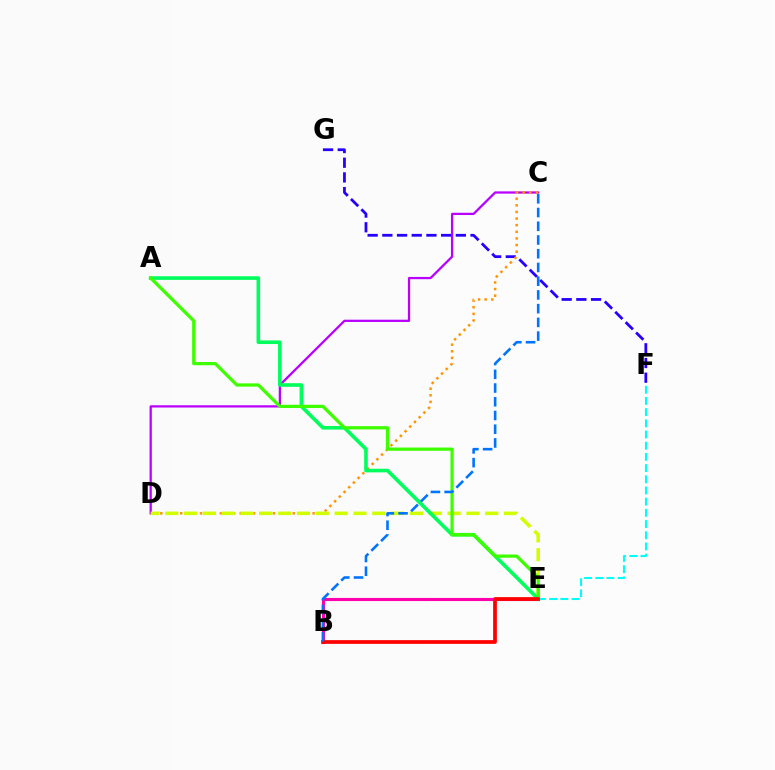{('B', 'E'): [{'color': '#ff00ac', 'line_style': 'solid', 'thickness': 2.24}, {'color': '#ff0000', 'line_style': 'solid', 'thickness': 2.68}], ('F', 'G'): [{'color': '#2500ff', 'line_style': 'dashed', 'thickness': 2.0}], ('C', 'D'): [{'color': '#b900ff', 'line_style': 'solid', 'thickness': 1.63}, {'color': '#ff9400', 'line_style': 'dotted', 'thickness': 1.8}], ('D', 'E'): [{'color': '#d1ff00', 'line_style': 'dashed', 'thickness': 2.56}], ('A', 'E'): [{'color': '#00ff5c', 'line_style': 'solid', 'thickness': 2.61}, {'color': '#3dff00', 'line_style': 'solid', 'thickness': 2.33}], ('E', 'F'): [{'color': '#00fff6', 'line_style': 'dashed', 'thickness': 1.52}], ('B', 'C'): [{'color': '#0074ff', 'line_style': 'dashed', 'thickness': 1.87}]}